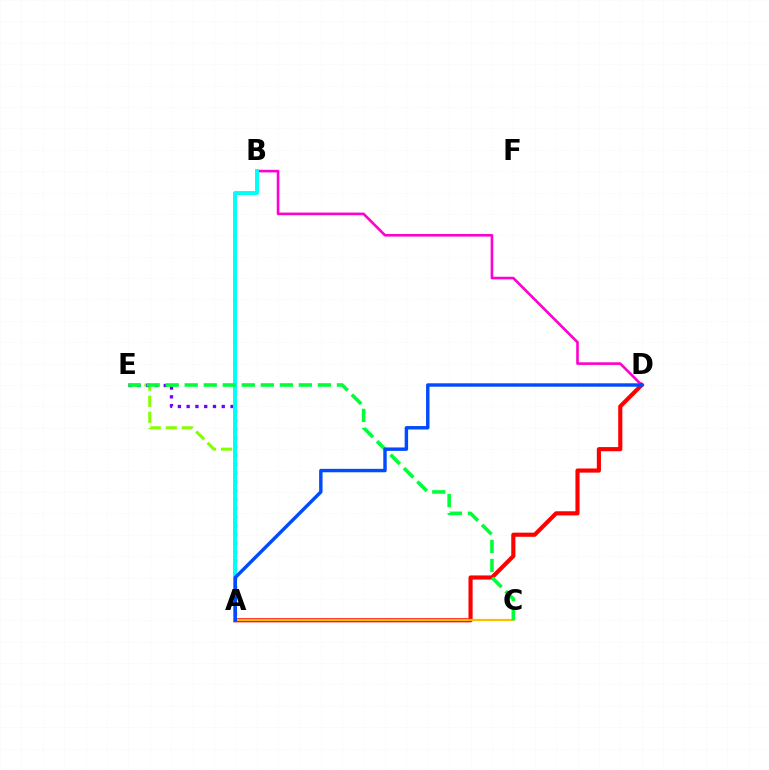{('A', 'E'): [{'color': '#84ff00', 'line_style': 'dashed', 'thickness': 2.18}, {'color': '#7200ff', 'line_style': 'dotted', 'thickness': 2.38}], ('B', 'D'): [{'color': '#ff00cf', 'line_style': 'solid', 'thickness': 1.89}], ('A', 'D'): [{'color': '#ff0000', 'line_style': 'solid', 'thickness': 2.98}, {'color': '#004bff', 'line_style': 'solid', 'thickness': 2.47}], ('A', 'B'): [{'color': '#00fff6', 'line_style': 'solid', 'thickness': 2.84}], ('A', 'C'): [{'color': '#ffbd00', 'line_style': 'solid', 'thickness': 1.58}], ('C', 'E'): [{'color': '#00ff39', 'line_style': 'dashed', 'thickness': 2.58}]}